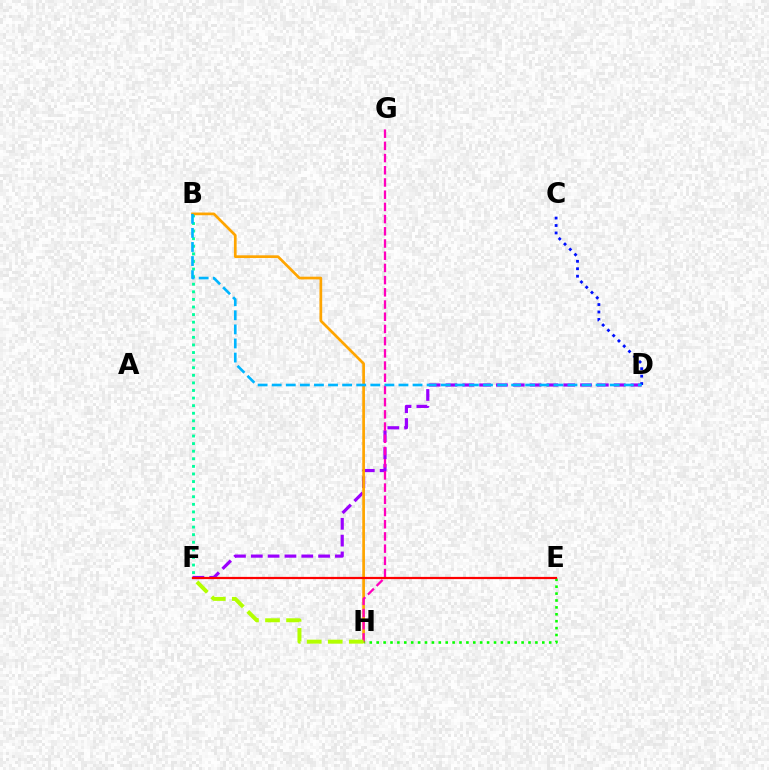{('B', 'F'): [{'color': '#00ff9d', 'line_style': 'dotted', 'thickness': 2.06}], ('D', 'F'): [{'color': '#9b00ff', 'line_style': 'dashed', 'thickness': 2.29}], ('B', 'H'): [{'color': '#ffa500', 'line_style': 'solid', 'thickness': 1.95}], ('G', 'H'): [{'color': '#ff00bd', 'line_style': 'dashed', 'thickness': 1.66}], ('E', 'H'): [{'color': '#08ff00', 'line_style': 'dotted', 'thickness': 1.87}], ('F', 'H'): [{'color': '#b3ff00', 'line_style': 'dashed', 'thickness': 2.86}], ('E', 'F'): [{'color': '#ff0000', 'line_style': 'solid', 'thickness': 1.59}], ('C', 'D'): [{'color': '#0010ff', 'line_style': 'dotted', 'thickness': 2.02}], ('B', 'D'): [{'color': '#00b5ff', 'line_style': 'dashed', 'thickness': 1.91}]}